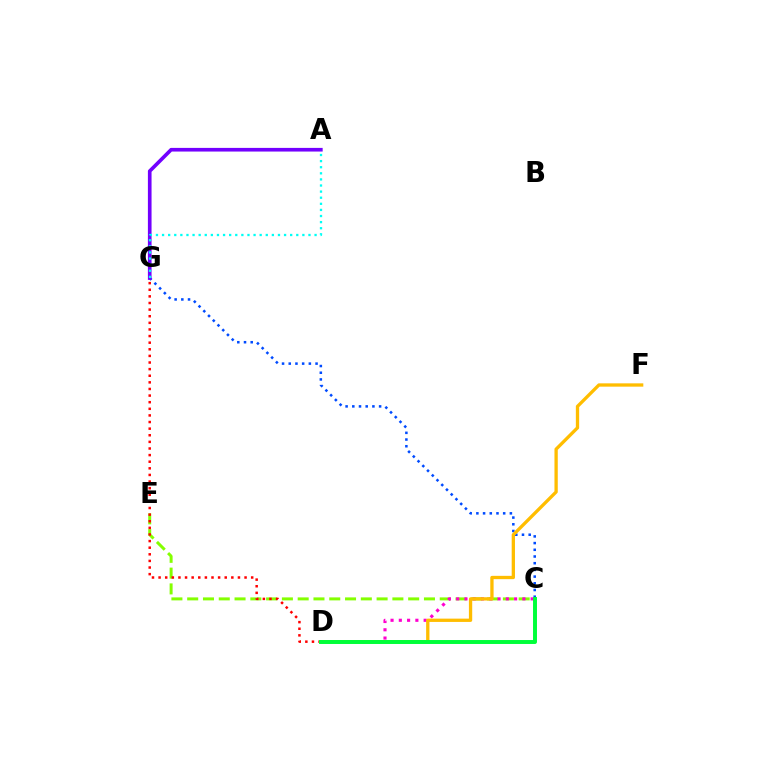{('C', 'E'): [{'color': '#84ff00', 'line_style': 'dashed', 'thickness': 2.14}], ('C', 'D'): [{'color': '#ff00cf', 'line_style': 'dotted', 'thickness': 2.25}, {'color': '#00ff39', 'line_style': 'solid', 'thickness': 2.84}], ('C', 'G'): [{'color': '#004bff', 'line_style': 'dotted', 'thickness': 1.82}], ('A', 'G'): [{'color': '#7200ff', 'line_style': 'solid', 'thickness': 2.63}, {'color': '#00fff6', 'line_style': 'dotted', 'thickness': 1.66}], ('D', 'F'): [{'color': '#ffbd00', 'line_style': 'solid', 'thickness': 2.38}], ('D', 'G'): [{'color': '#ff0000', 'line_style': 'dotted', 'thickness': 1.8}]}